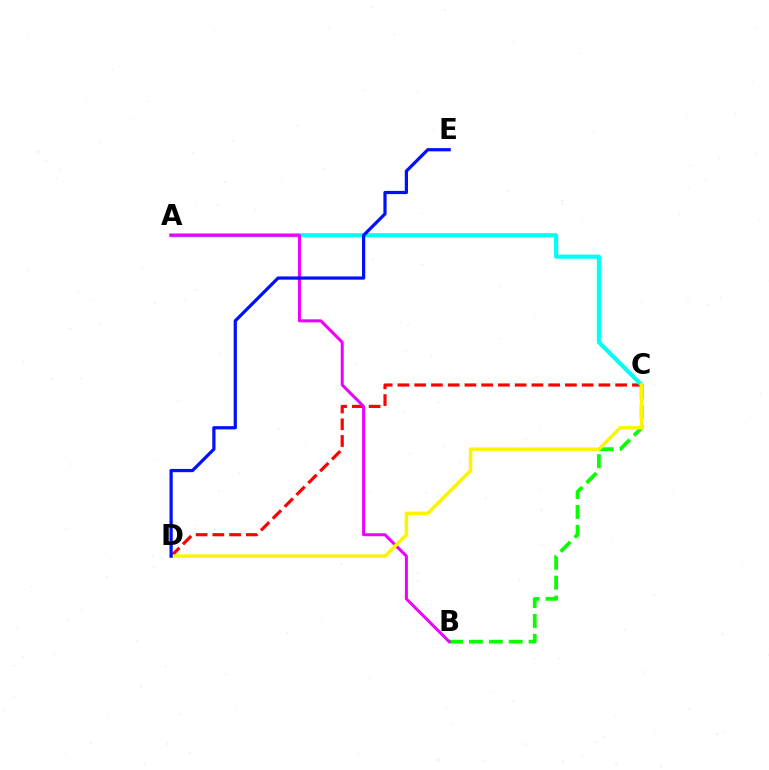{('C', 'D'): [{'color': '#ff0000', 'line_style': 'dashed', 'thickness': 2.28}, {'color': '#fcf500', 'line_style': 'solid', 'thickness': 2.5}], ('B', 'C'): [{'color': '#08ff00', 'line_style': 'dashed', 'thickness': 2.7}], ('A', 'C'): [{'color': '#00fff6', 'line_style': 'solid', 'thickness': 2.97}], ('A', 'B'): [{'color': '#ee00ff', 'line_style': 'solid', 'thickness': 2.17}], ('D', 'E'): [{'color': '#0010ff', 'line_style': 'solid', 'thickness': 2.32}]}